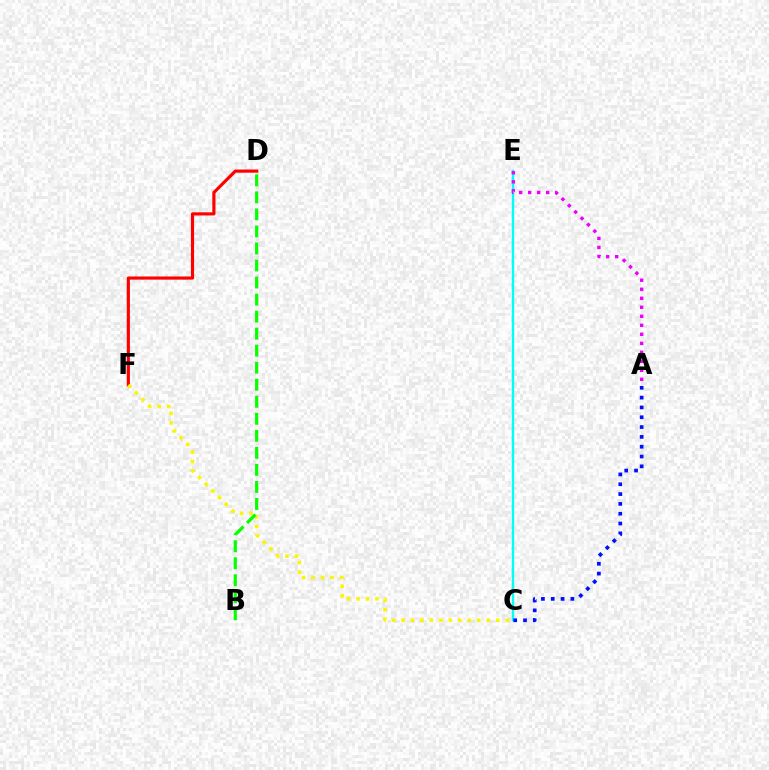{('C', 'E'): [{'color': '#00fff6', 'line_style': 'solid', 'thickness': 1.71}], ('A', 'C'): [{'color': '#0010ff', 'line_style': 'dotted', 'thickness': 2.67}], ('D', 'F'): [{'color': '#ff0000', 'line_style': 'solid', 'thickness': 2.27}], ('C', 'F'): [{'color': '#fcf500', 'line_style': 'dotted', 'thickness': 2.58}], ('A', 'E'): [{'color': '#ee00ff', 'line_style': 'dotted', 'thickness': 2.45}], ('B', 'D'): [{'color': '#08ff00', 'line_style': 'dashed', 'thickness': 2.31}]}